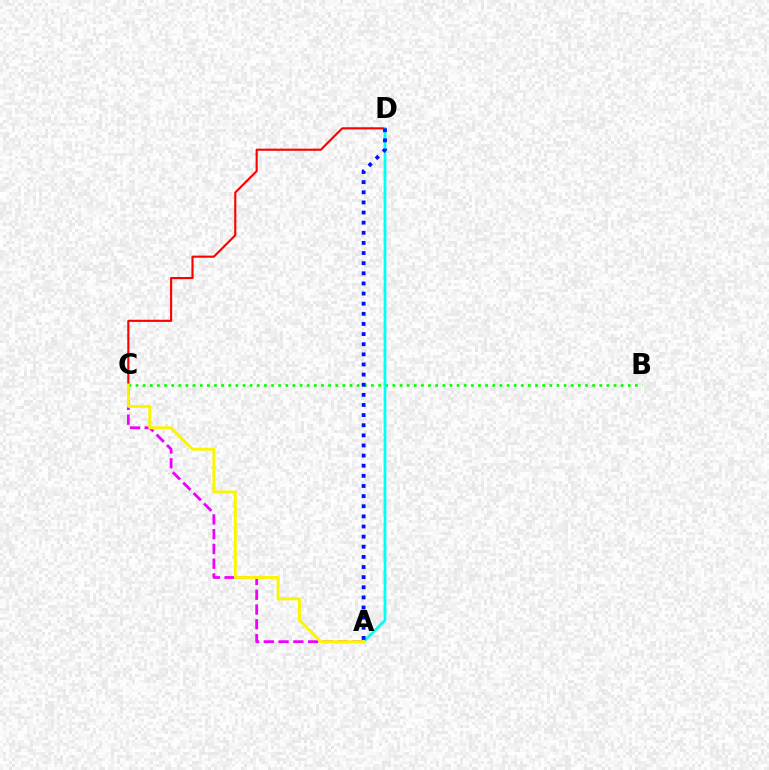{('B', 'C'): [{'color': '#08ff00', 'line_style': 'dotted', 'thickness': 1.94}], ('A', 'C'): [{'color': '#ee00ff', 'line_style': 'dashed', 'thickness': 2.01}, {'color': '#fcf500', 'line_style': 'solid', 'thickness': 2.1}], ('C', 'D'): [{'color': '#ff0000', 'line_style': 'solid', 'thickness': 1.54}], ('A', 'D'): [{'color': '#00fff6', 'line_style': 'solid', 'thickness': 2.0}, {'color': '#0010ff', 'line_style': 'dotted', 'thickness': 2.75}]}